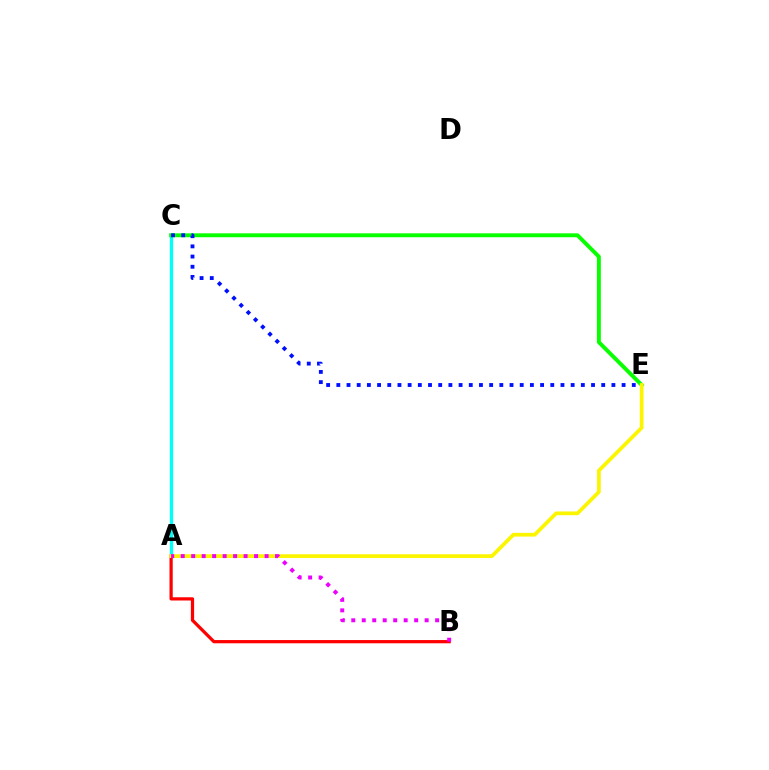{('A', 'C'): [{'color': '#00fff6', 'line_style': 'solid', 'thickness': 2.38}], ('A', 'B'): [{'color': '#ff0000', 'line_style': 'solid', 'thickness': 2.33}, {'color': '#ee00ff', 'line_style': 'dotted', 'thickness': 2.85}], ('C', 'E'): [{'color': '#08ff00', 'line_style': 'solid', 'thickness': 2.81}, {'color': '#0010ff', 'line_style': 'dotted', 'thickness': 2.77}], ('A', 'E'): [{'color': '#fcf500', 'line_style': 'solid', 'thickness': 2.69}]}